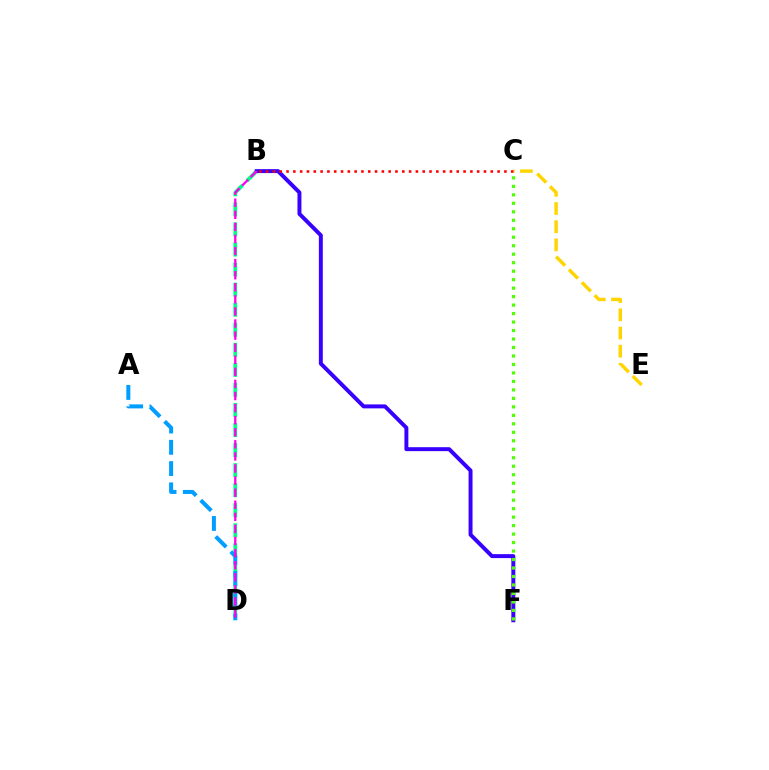{('B', 'D'): [{'color': '#00ff86', 'line_style': 'dashed', 'thickness': 2.73}, {'color': '#ff00ed', 'line_style': 'dashed', 'thickness': 1.64}], ('C', 'E'): [{'color': '#ffd500', 'line_style': 'dashed', 'thickness': 2.47}], ('A', 'D'): [{'color': '#009eff', 'line_style': 'dashed', 'thickness': 2.89}], ('B', 'F'): [{'color': '#3700ff', 'line_style': 'solid', 'thickness': 2.84}], ('B', 'C'): [{'color': '#ff0000', 'line_style': 'dotted', 'thickness': 1.85}], ('C', 'F'): [{'color': '#4fff00', 'line_style': 'dotted', 'thickness': 2.3}]}